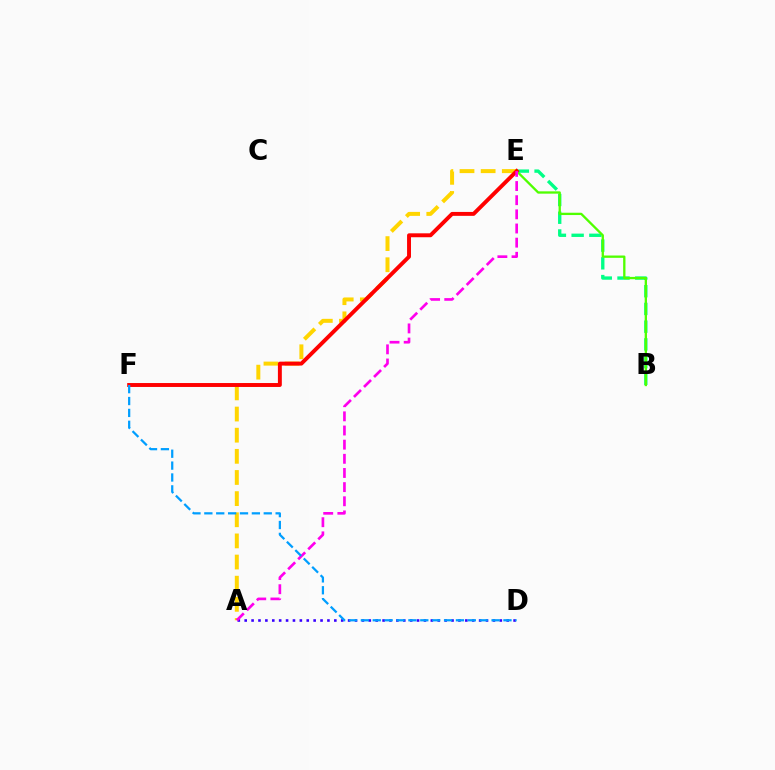{('A', 'D'): [{'color': '#3700ff', 'line_style': 'dotted', 'thickness': 1.87}], ('B', 'E'): [{'color': '#00ff86', 'line_style': 'dashed', 'thickness': 2.41}, {'color': '#4fff00', 'line_style': 'solid', 'thickness': 1.67}], ('A', 'E'): [{'color': '#ffd500', 'line_style': 'dashed', 'thickness': 2.87}, {'color': '#ff00ed', 'line_style': 'dashed', 'thickness': 1.92}], ('E', 'F'): [{'color': '#ff0000', 'line_style': 'solid', 'thickness': 2.82}], ('D', 'F'): [{'color': '#009eff', 'line_style': 'dashed', 'thickness': 1.61}]}